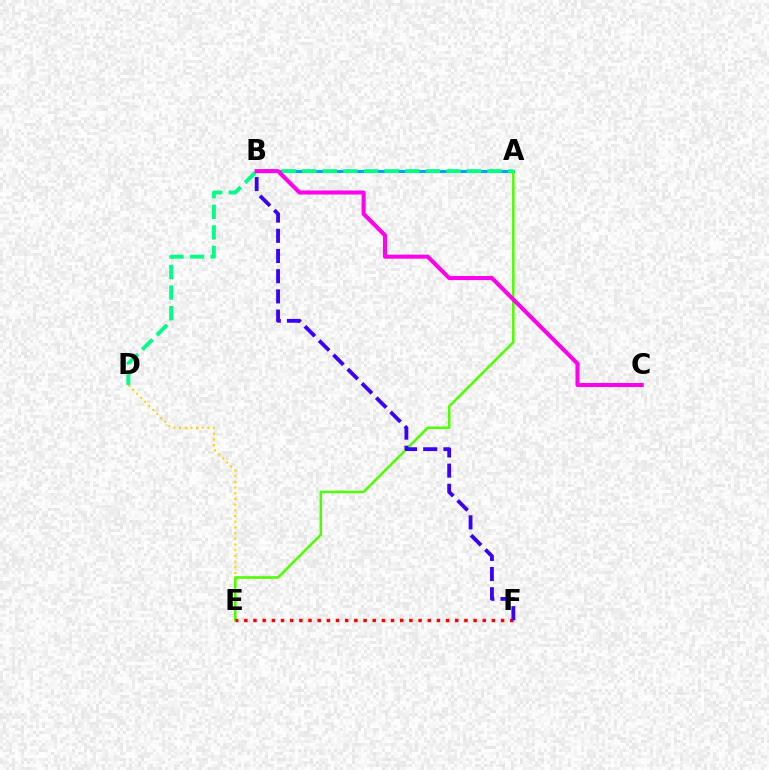{('D', 'E'): [{'color': '#ffd500', 'line_style': 'dotted', 'thickness': 1.55}], ('A', 'B'): [{'color': '#009eff', 'line_style': 'solid', 'thickness': 2.18}], ('A', 'E'): [{'color': '#4fff00', 'line_style': 'solid', 'thickness': 1.84}], ('A', 'D'): [{'color': '#00ff86', 'line_style': 'dashed', 'thickness': 2.8}], ('B', 'C'): [{'color': '#ff00ed', 'line_style': 'solid', 'thickness': 2.92}], ('E', 'F'): [{'color': '#ff0000', 'line_style': 'dotted', 'thickness': 2.49}], ('B', 'F'): [{'color': '#3700ff', 'line_style': 'dashed', 'thickness': 2.74}]}